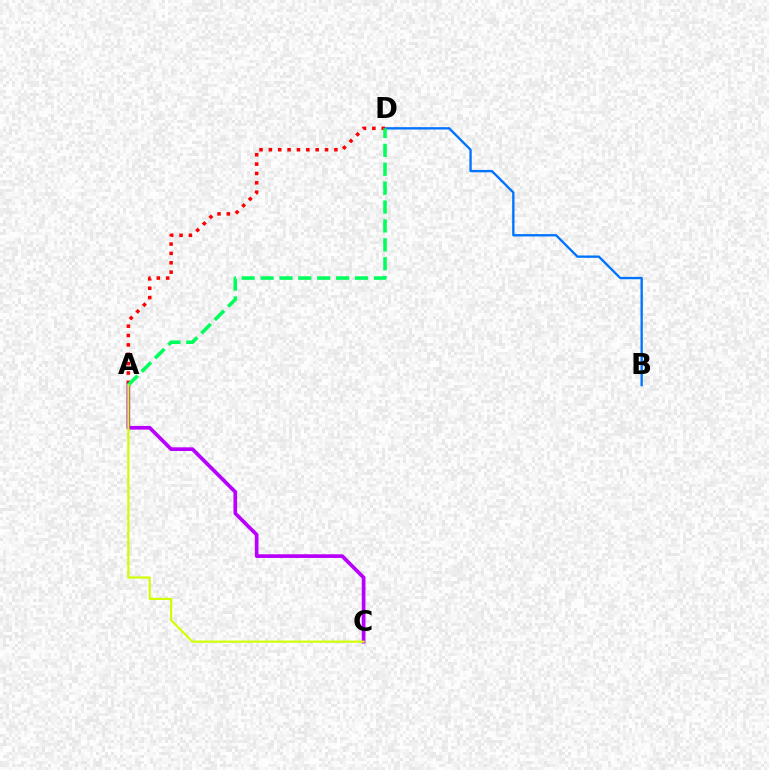{('B', 'D'): [{'color': '#0074ff', 'line_style': 'solid', 'thickness': 1.69}], ('A', 'D'): [{'color': '#ff0000', 'line_style': 'dotted', 'thickness': 2.54}, {'color': '#00ff5c', 'line_style': 'dashed', 'thickness': 2.57}], ('A', 'C'): [{'color': '#b900ff', 'line_style': 'solid', 'thickness': 2.66}, {'color': '#d1ff00', 'line_style': 'solid', 'thickness': 1.56}]}